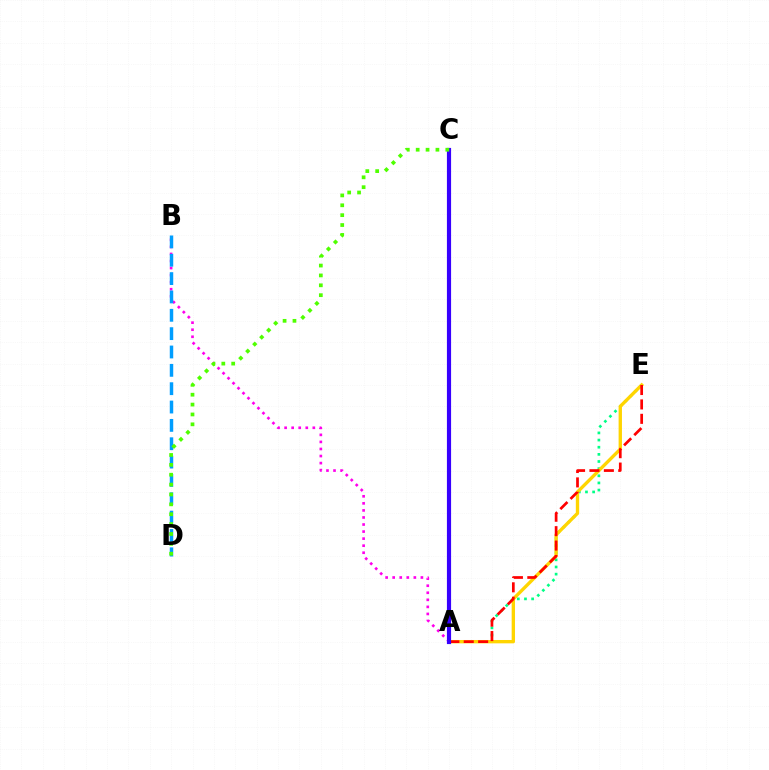{('A', 'B'): [{'color': '#ff00ed', 'line_style': 'dotted', 'thickness': 1.92}], ('A', 'E'): [{'color': '#00ff86', 'line_style': 'dotted', 'thickness': 1.94}, {'color': '#ffd500', 'line_style': 'solid', 'thickness': 2.41}, {'color': '#ff0000', 'line_style': 'dashed', 'thickness': 1.96}], ('B', 'D'): [{'color': '#009eff', 'line_style': 'dashed', 'thickness': 2.49}], ('A', 'C'): [{'color': '#3700ff', 'line_style': 'solid', 'thickness': 3.0}], ('C', 'D'): [{'color': '#4fff00', 'line_style': 'dotted', 'thickness': 2.68}]}